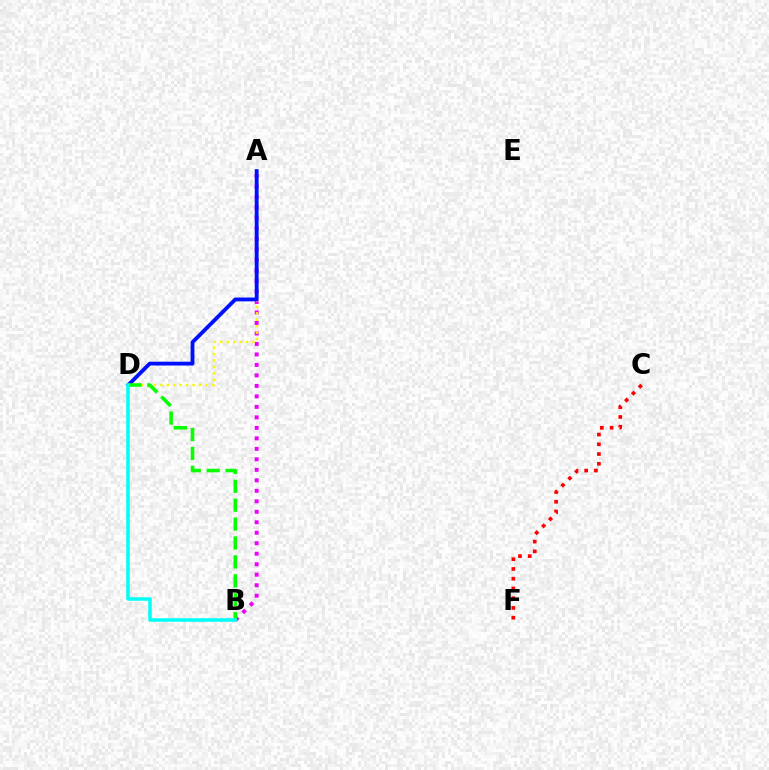{('A', 'B'): [{'color': '#ee00ff', 'line_style': 'dotted', 'thickness': 2.85}], ('A', 'D'): [{'color': '#fcf500', 'line_style': 'dotted', 'thickness': 1.75}, {'color': '#0010ff', 'line_style': 'solid', 'thickness': 2.76}], ('B', 'D'): [{'color': '#08ff00', 'line_style': 'dashed', 'thickness': 2.57}, {'color': '#00fff6', 'line_style': 'solid', 'thickness': 2.53}], ('C', 'F'): [{'color': '#ff0000', 'line_style': 'dotted', 'thickness': 2.65}]}